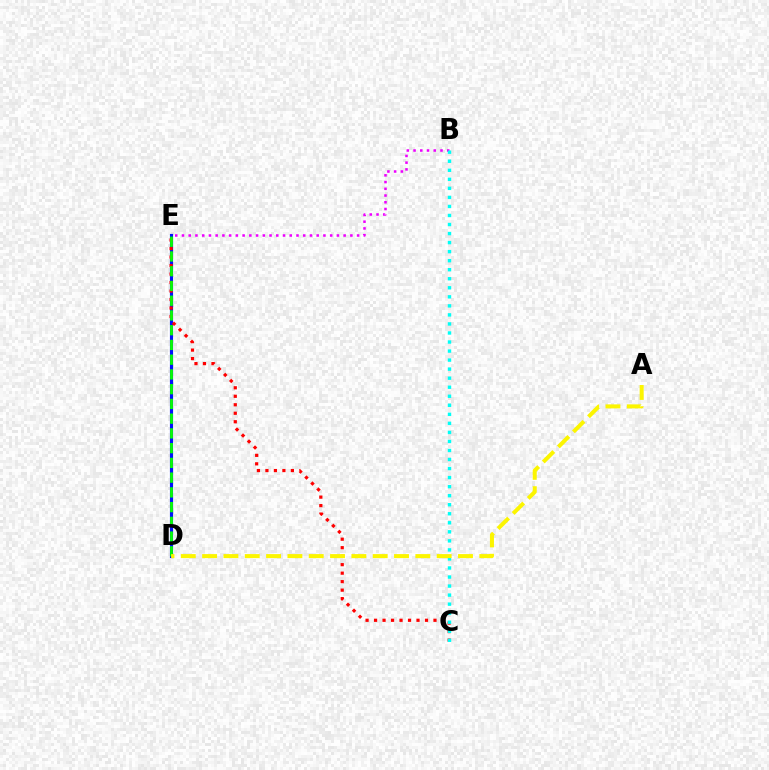{('D', 'E'): [{'color': '#0010ff', 'line_style': 'solid', 'thickness': 2.27}, {'color': '#08ff00', 'line_style': 'dashed', 'thickness': 2.0}], ('B', 'E'): [{'color': '#ee00ff', 'line_style': 'dotted', 'thickness': 1.83}], ('C', 'E'): [{'color': '#ff0000', 'line_style': 'dotted', 'thickness': 2.31}], ('B', 'C'): [{'color': '#00fff6', 'line_style': 'dotted', 'thickness': 2.46}], ('A', 'D'): [{'color': '#fcf500', 'line_style': 'dashed', 'thickness': 2.9}]}